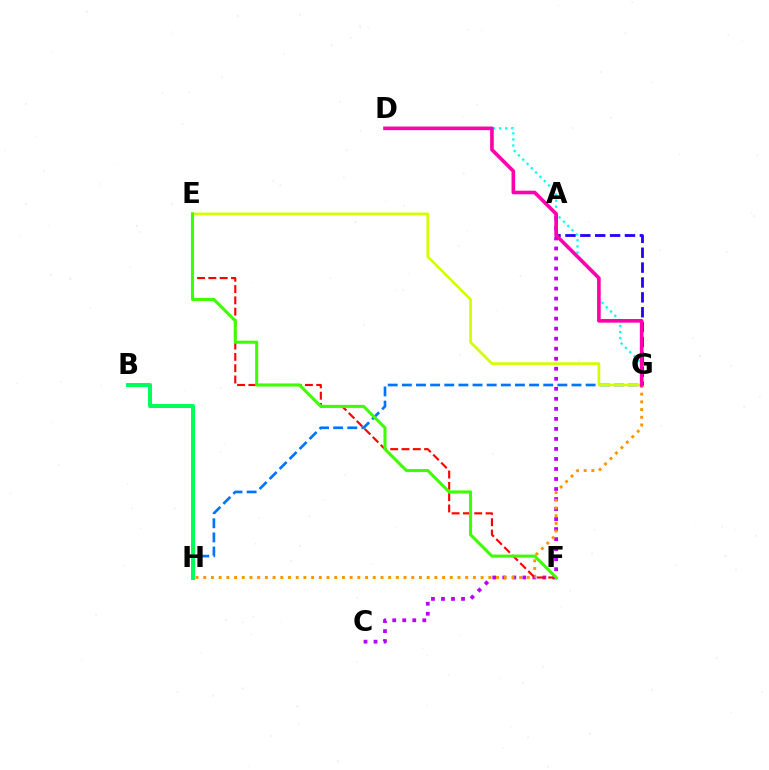{('A', 'C'): [{'color': '#b900ff', 'line_style': 'dotted', 'thickness': 2.72}], ('G', 'H'): [{'color': '#0074ff', 'line_style': 'dashed', 'thickness': 1.92}, {'color': '#ff9400', 'line_style': 'dotted', 'thickness': 2.09}], ('D', 'G'): [{'color': '#00fff6', 'line_style': 'dotted', 'thickness': 1.65}, {'color': '#ff00ac', 'line_style': 'solid', 'thickness': 2.61}], ('E', 'F'): [{'color': '#ff0000', 'line_style': 'dashed', 'thickness': 1.54}, {'color': '#3dff00', 'line_style': 'solid', 'thickness': 2.21}], ('A', 'G'): [{'color': '#2500ff', 'line_style': 'dashed', 'thickness': 2.02}], ('E', 'G'): [{'color': '#d1ff00', 'line_style': 'solid', 'thickness': 1.93}], ('B', 'H'): [{'color': '#00ff5c', 'line_style': 'solid', 'thickness': 2.87}]}